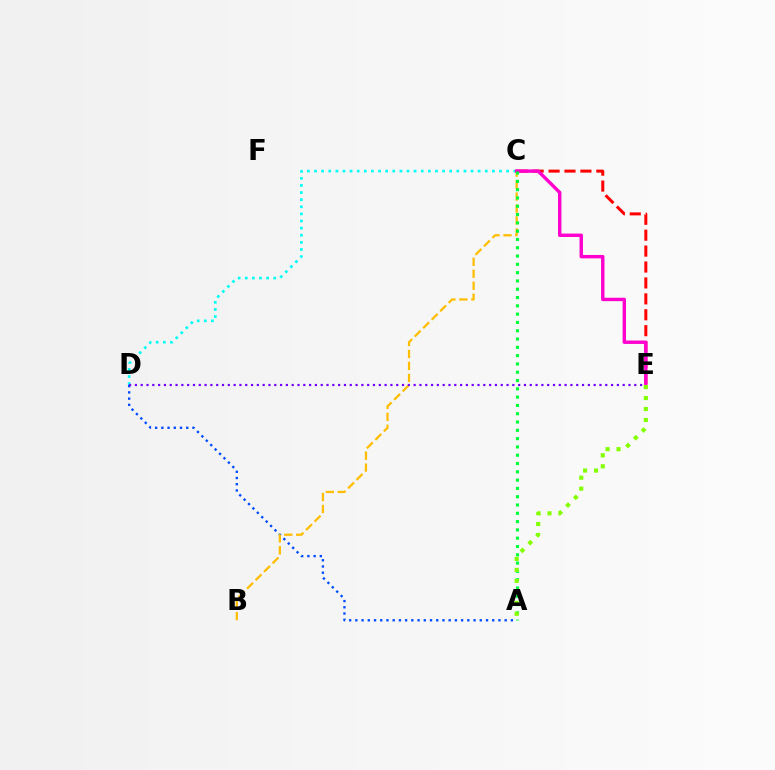{('C', 'D'): [{'color': '#00fff6', 'line_style': 'dotted', 'thickness': 1.93}], ('A', 'D'): [{'color': '#004bff', 'line_style': 'dotted', 'thickness': 1.69}], ('B', 'C'): [{'color': '#ffbd00', 'line_style': 'dashed', 'thickness': 1.63}], ('D', 'E'): [{'color': '#7200ff', 'line_style': 'dotted', 'thickness': 1.58}], ('C', 'E'): [{'color': '#ff0000', 'line_style': 'dashed', 'thickness': 2.16}, {'color': '#ff00cf', 'line_style': 'solid', 'thickness': 2.45}], ('A', 'C'): [{'color': '#00ff39', 'line_style': 'dotted', 'thickness': 2.25}], ('A', 'E'): [{'color': '#84ff00', 'line_style': 'dotted', 'thickness': 2.98}]}